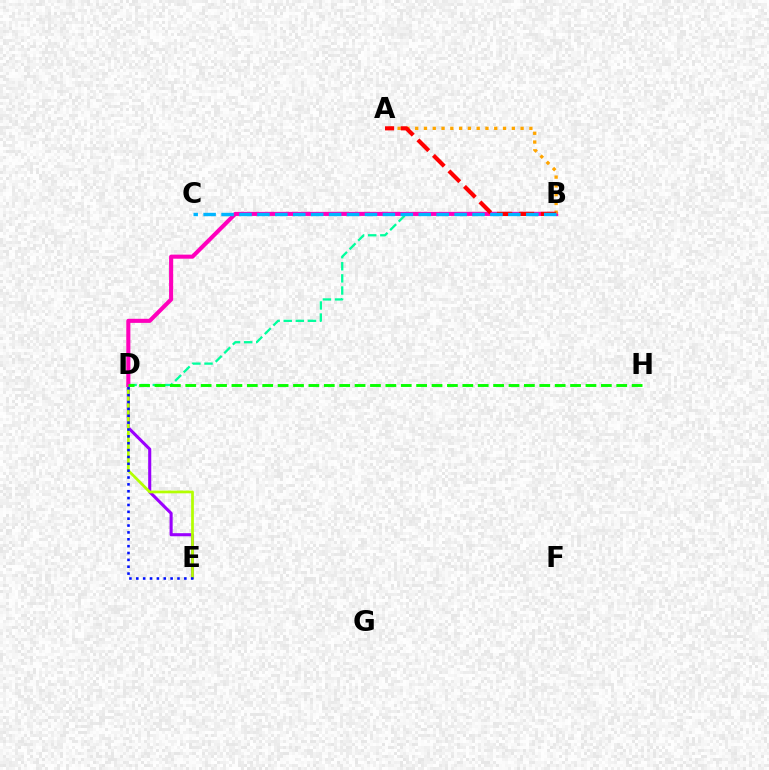{('D', 'E'): [{'color': '#9b00ff', 'line_style': 'solid', 'thickness': 2.22}, {'color': '#b3ff00', 'line_style': 'solid', 'thickness': 1.97}, {'color': '#0010ff', 'line_style': 'dotted', 'thickness': 1.86}], ('B', 'D'): [{'color': '#00ff9d', 'line_style': 'dashed', 'thickness': 1.65}, {'color': '#ff00bd', 'line_style': 'solid', 'thickness': 2.94}], ('A', 'B'): [{'color': '#ffa500', 'line_style': 'dotted', 'thickness': 2.39}, {'color': '#ff0000', 'line_style': 'dashed', 'thickness': 2.98}], ('B', 'C'): [{'color': '#00b5ff', 'line_style': 'dashed', 'thickness': 2.44}], ('D', 'H'): [{'color': '#08ff00', 'line_style': 'dashed', 'thickness': 2.09}]}